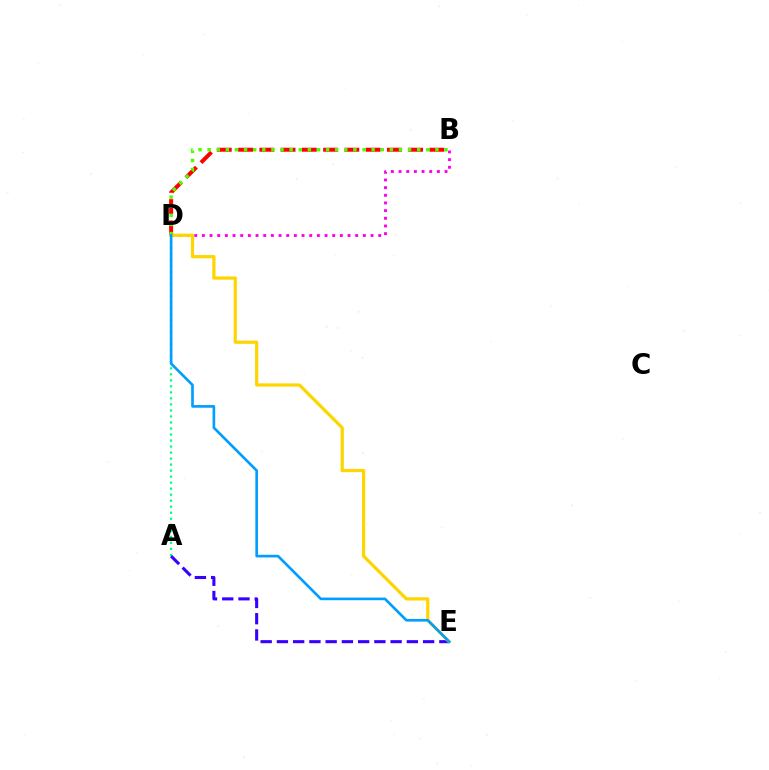{('B', 'D'): [{'color': '#ff0000', 'line_style': 'dashed', 'thickness': 2.89}, {'color': '#4fff00', 'line_style': 'dotted', 'thickness': 2.48}, {'color': '#ff00ed', 'line_style': 'dotted', 'thickness': 2.08}], ('A', 'D'): [{'color': '#00ff86', 'line_style': 'dotted', 'thickness': 1.64}], ('A', 'E'): [{'color': '#3700ff', 'line_style': 'dashed', 'thickness': 2.21}], ('D', 'E'): [{'color': '#ffd500', 'line_style': 'solid', 'thickness': 2.33}, {'color': '#009eff', 'line_style': 'solid', 'thickness': 1.91}]}